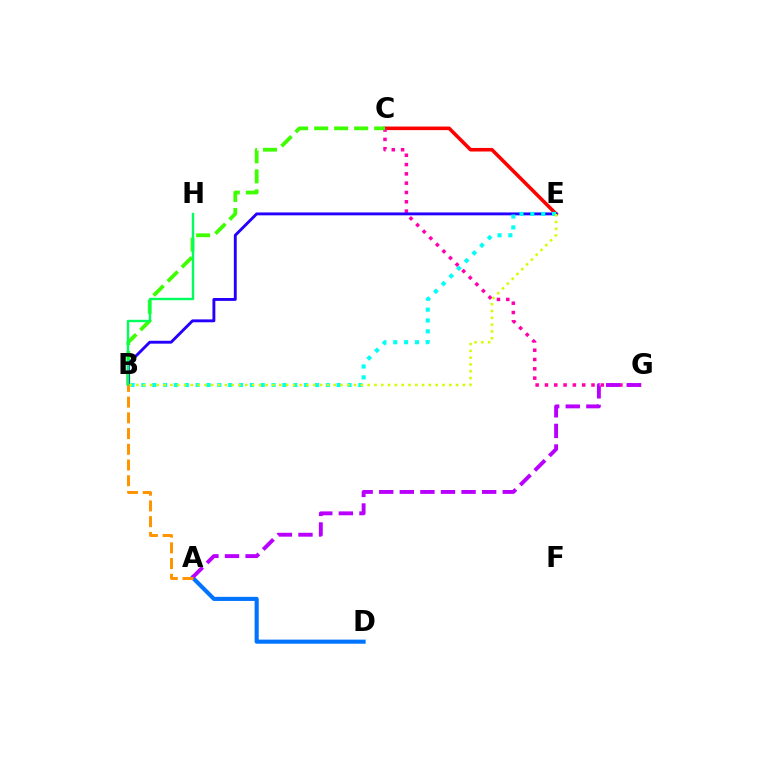{('C', 'E'): [{'color': '#ff0000', 'line_style': 'solid', 'thickness': 2.57}], ('C', 'G'): [{'color': '#ff00ac', 'line_style': 'dotted', 'thickness': 2.53}], ('B', 'C'): [{'color': '#3dff00', 'line_style': 'dashed', 'thickness': 2.72}], ('A', 'D'): [{'color': '#0074ff', 'line_style': 'solid', 'thickness': 2.95}], ('B', 'E'): [{'color': '#2500ff', 'line_style': 'solid', 'thickness': 2.08}, {'color': '#00fff6', 'line_style': 'dotted', 'thickness': 2.95}, {'color': '#d1ff00', 'line_style': 'dotted', 'thickness': 1.85}], ('B', 'H'): [{'color': '#00ff5c', 'line_style': 'solid', 'thickness': 1.72}], ('A', 'G'): [{'color': '#b900ff', 'line_style': 'dashed', 'thickness': 2.8}], ('A', 'B'): [{'color': '#ff9400', 'line_style': 'dashed', 'thickness': 2.14}]}